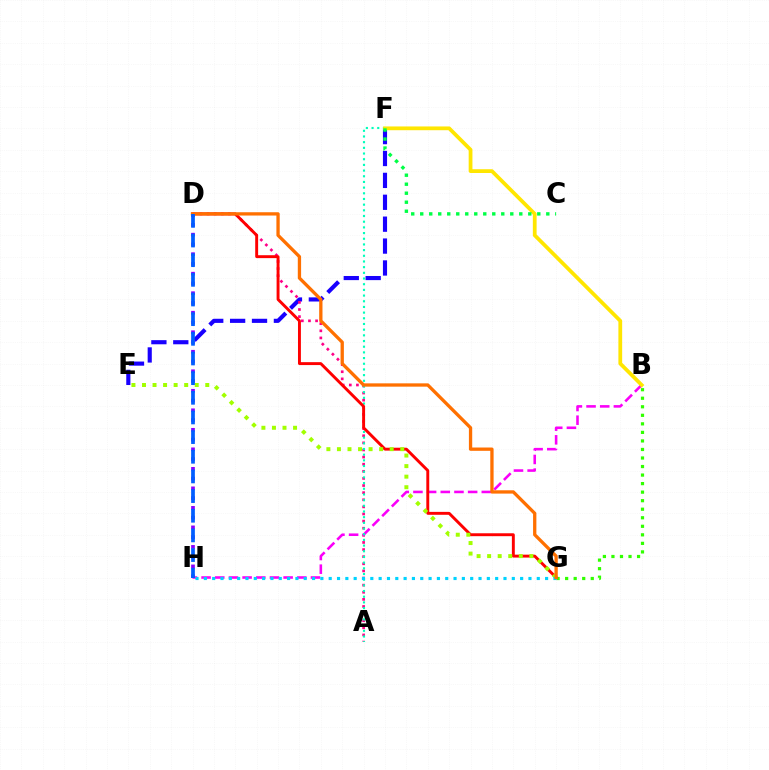{('B', 'G'): [{'color': '#31ff00', 'line_style': 'dotted', 'thickness': 2.32}], ('E', 'F'): [{'color': '#1900ff', 'line_style': 'dashed', 'thickness': 2.97}], ('A', 'D'): [{'color': '#ff0088', 'line_style': 'dotted', 'thickness': 1.93}], ('B', 'H'): [{'color': '#fa00f9', 'line_style': 'dashed', 'thickness': 1.86}], ('A', 'F'): [{'color': '#00ffbb', 'line_style': 'dotted', 'thickness': 1.54}], ('B', 'F'): [{'color': '#ffe600', 'line_style': 'solid', 'thickness': 2.71}], ('D', 'G'): [{'color': '#ff0000', 'line_style': 'solid', 'thickness': 2.1}, {'color': '#ff7000', 'line_style': 'solid', 'thickness': 2.38}], ('D', 'H'): [{'color': '#8a00ff', 'line_style': 'dotted', 'thickness': 2.65}, {'color': '#005dff', 'line_style': 'dashed', 'thickness': 2.67}], ('E', 'G'): [{'color': '#a2ff00', 'line_style': 'dotted', 'thickness': 2.87}], ('C', 'F'): [{'color': '#00ff45', 'line_style': 'dotted', 'thickness': 2.45}], ('G', 'H'): [{'color': '#00d3ff', 'line_style': 'dotted', 'thickness': 2.26}]}